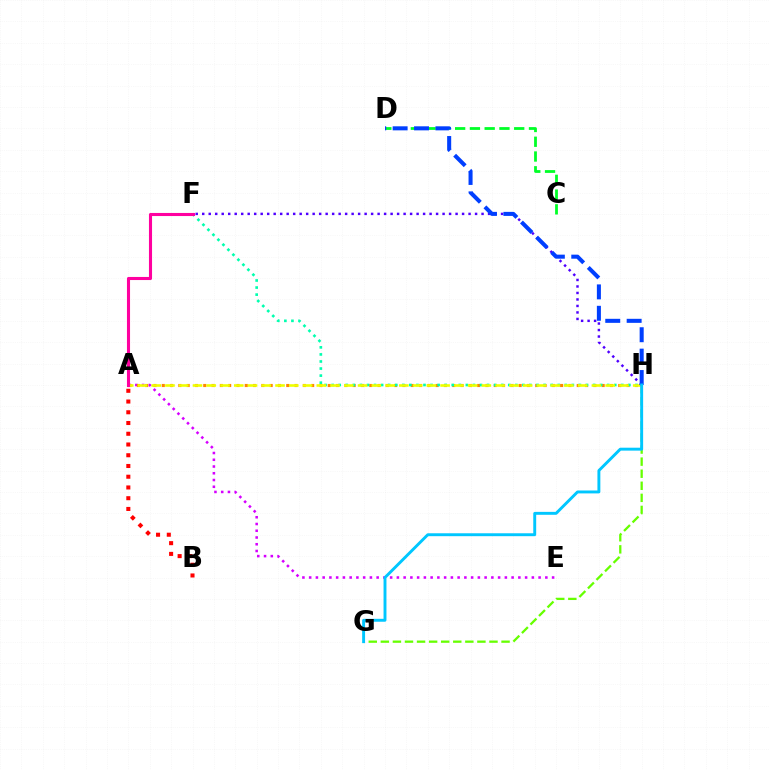{('A', 'E'): [{'color': '#d600ff', 'line_style': 'dotted', 'thickness': 1.83}], ('A', 'H'): [{'color': '#ff8800', 'line_style': 'dotted', 'thickness': 2.26}, {'color': '#eeff00', 'line_style': 'dashed', 'thickness': 1.87}], ('G', 'H'): [{'color': '#66ff00', 'line_style': 'dashed', 'thickness': 1.64}, {'color': '#00c7ff', 'line_style': 'solid', 'thickness': 2.1}], ('F', 'H'): [{'color': '#00ffaf', 'line_style': 'dotted', 'thickness': 1.92}, {'color': '#4f00ff', 'line_style': 'dotted', 'thickness': 1.76}], ('A', 'F'): [{'color': '#ff00a0', 'line_style': 'solid', 'thickness': 2.22}], ('A', 'B'): [{'color': '#ff0000', 'line_style': 'dotted', 'thickness': 2.92}], ('C', 'D'): [{'color': '#00ff27', 'line_style': 'dashed', 'thickness': 2.01}], ('D', 'H'): [{'color': '#003fff', 'line_style': 'dashed', 'thickness': 2.91}]}